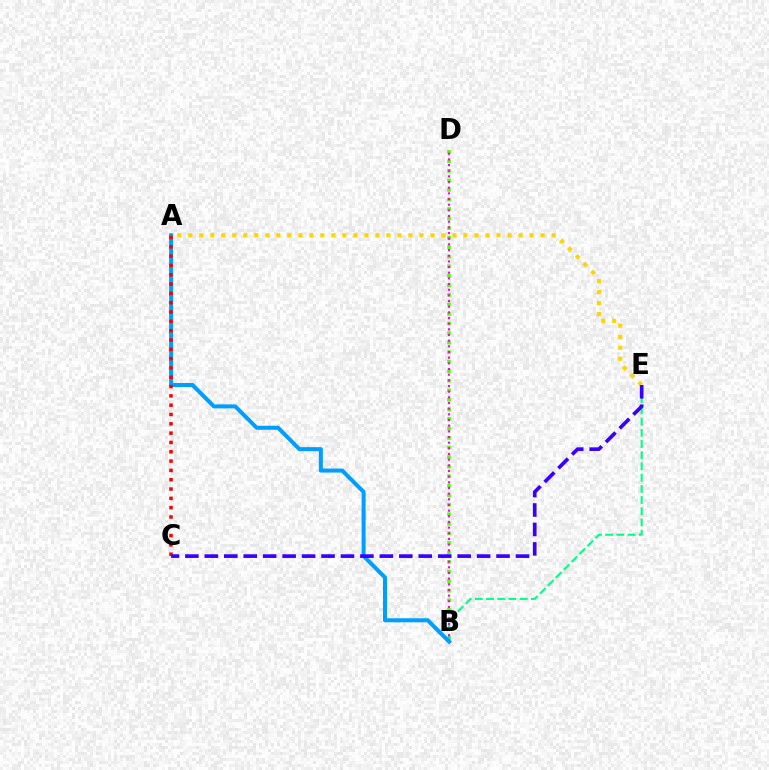{('B', 'D'): [{'color': '#4fff00', 'line_style': 'dotted', 'thickness': 2.59}, {'color': '#ff00ed', 'line_style': 'dotted', 'thickness': 1.54}], ('B', 'E'): [{'color': '#00ff86', 'line_style': 'dashed', 'thickness': 1.52}], ('A', 'E'): [{'color': '#ffd500', 'line_style': 'dotted', 'thickness': 2.99}], ('A', 'B'): [{'color': '#009eff', 'line_style': 'solid', 'thickness': 2.89}], ('A', 'C'): [{'color': '#ff0000', 'line_style': 'dotted', 'thickness': 2.53}], ('C', 'E'): [{'color': '#3700ff', 'line_style': 'dashed', 'thickness': 2.64}]}